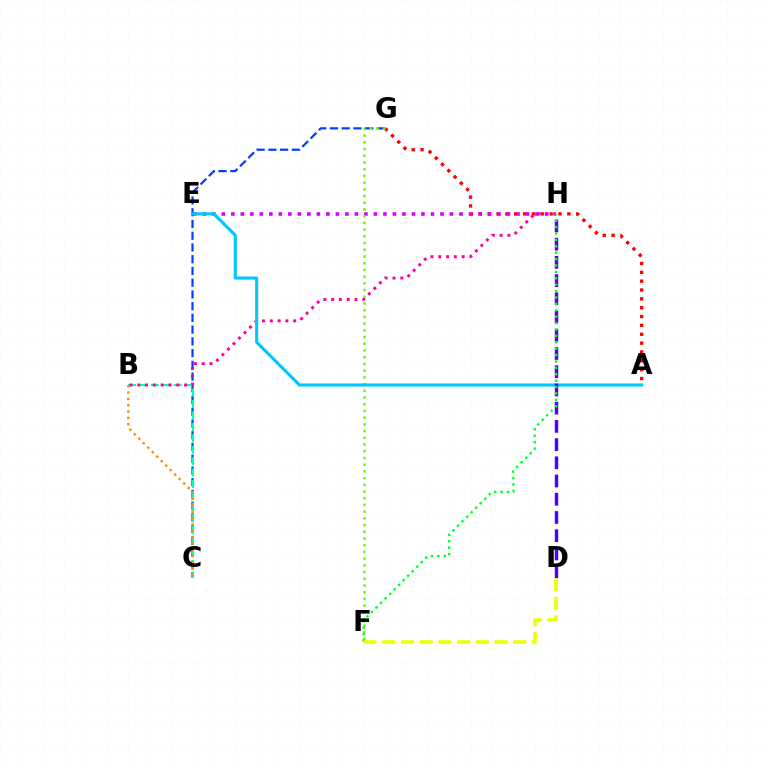{('A', 'G'): [{'color': '#ff0000', 'line_style': 'dotted', 'thickness': 2.4}], ('C', 'G'): [{'color': '#003fff', 'line_style': 'dashed', 'thickness': 1.59}], ('B', 'C'): [{'color': '#00ffaf', 'line_style': 'dashed', 'thickness': 1.55}, {'color': '#ff8800', 'line_style': 'dotted', 'thickness': 1.72}], ('B', 'H'): [{'color': '#ff00a0', 'line_style': 'dotted', 'thickness': 2.12}], ('E', 'H'): [{'color': '#d600ff', 'line_style': 'dotted', 'thickness': 2.58}], ('F', 'G'): [{'color': '#66ff00', 'line_style': 'dotted', 'thickness': 1.82}], ('A', 'E'): [{'color': '#00c7ff', 'line_style': 'solid', 'thickness': 2.23}], ('D', 'H'): [{'color': '#4f00ff', 'line_style': 'dashed', 'thickness': 2.48}], ('F', 'H'): [{'color': '#00ff27', 'line_style': 'dotted', 'thickness': 1.74}], ('D', 'F'): [{'color': '#eeff00', 'line_style': 'dashed', 'thickness': 2.54}]}